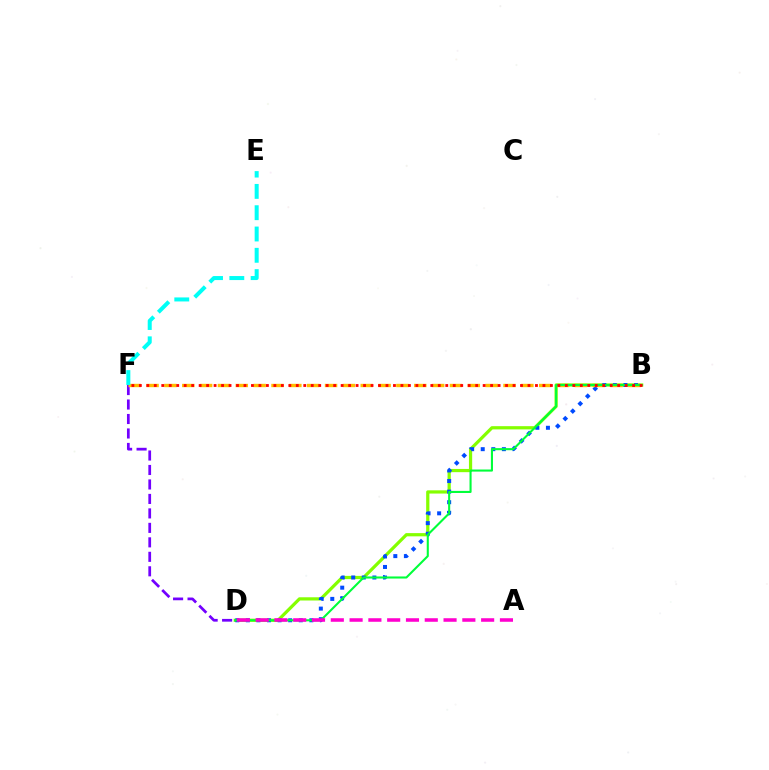{('D', 'F'): [{'color': '#7200ff', 'line_style': 'dashed', 'thickness': 1.97}], ('B', 'D'): [{'color': '#84ff00', 'line_style': 'solid', 'thickness': 2.32}, {'color': '#004bff', 'line_style': 'dotted', 'thickness': 2.87}, {'color': '#00ff39', 'line_style': 'solid', 'thickness': 1.51}], ('B', 'F'): [{'color': '#ffbd00', 'line_style': 'dashed', 'thickness': 2.42}, {'color': '#ff0000', 'line_style': 'dotted', 'thickness': 2.03}], ('A', 'D'): [{'color': '#ff00cf', 'line_style': 'dashed', 'thickness': 2.55}], ('E', 'F'): [{'color': '#00fff6', 'line_style': 'dashed', 'thickness': 2.89}]}